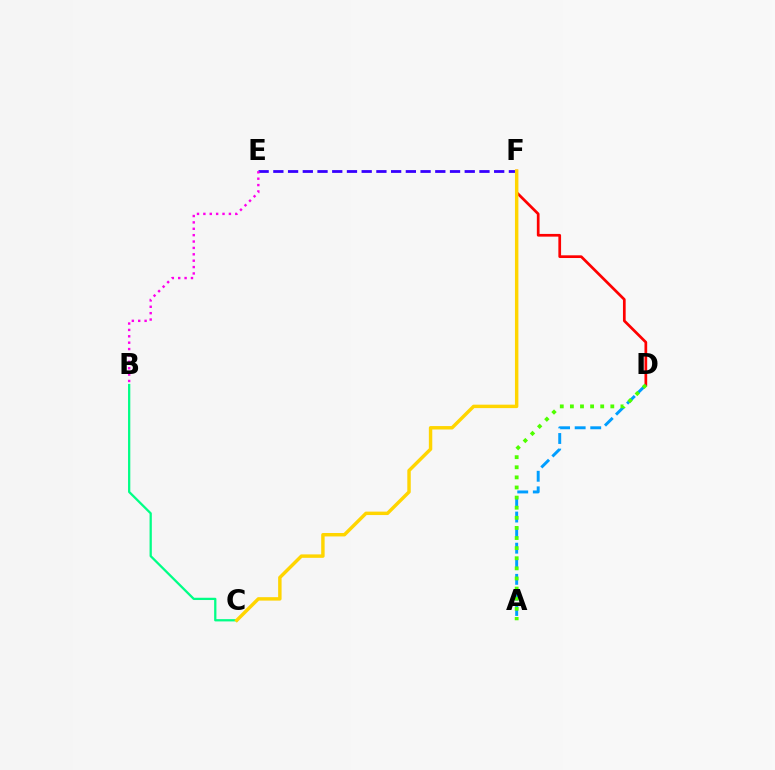{('D', 'F'): [{'color': '#ff0000', 'line_style': 'solid', 'thickness': 1.95}], ('A', 'D'): [{'color': '#009eff', 'line_style': 'dashed', 'thickness': 2.12}, {'color': '#4fff00', 'line_style': 'dotted', 'thickness': 2.75}], ('B', 'C'): [{'color': '#00ff86', 'line_style': 'solid', 'thickness': 1.63}], ('E', 'F'): [{'color': '#3700ff', 'line_style': 'dashed', 'thickness': 2.0}], ('C', 'F'): [{'color': '#ffd500', 'line_style': 'solid', 'thickness': 2.47}], ('B', 'E'): [{'color': '#ff00ed', 'line_style': 'dotted', 'thickness': 1.73}]}